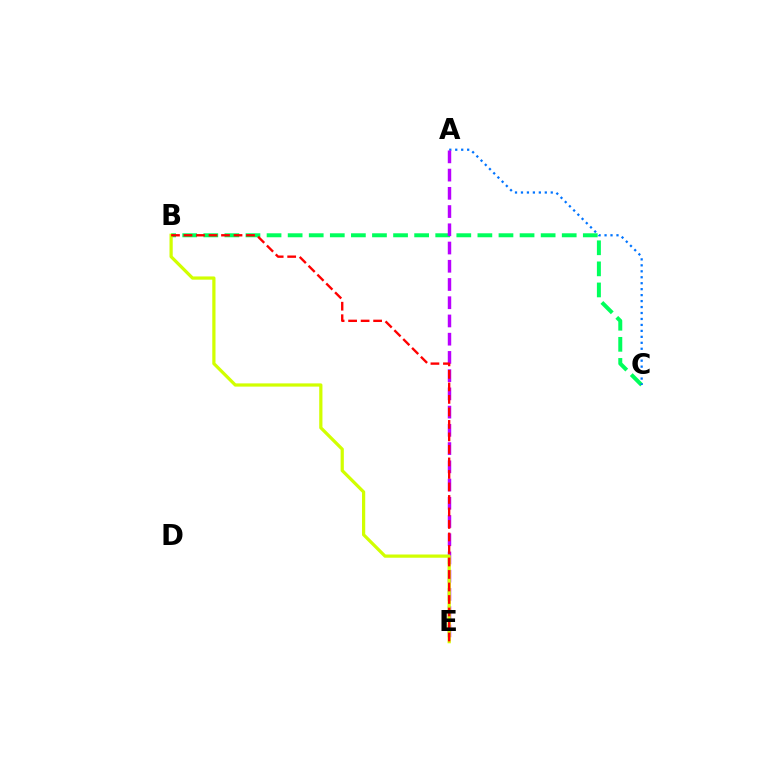{('B', 'C'): [{'color': '#00ff5c', 'line_style': 'dashed', 'thickness': 2.86}], ('A', 'C'): [{'color': '#0074ff', 'line_style': 'dotted', 'thickness': 1.62}], ('A', 'E'): [{'color': '#b900ff', 'line_style': 'dashed', 'thickness': 2.48}], ('B', 'E'): [{'color': '#d1ff00', 'line_style': 'solid', 'thickness': 2.32}, {'color': '#ff0000', 'line_style': 'dashed', 'thickness': 1.7}]}